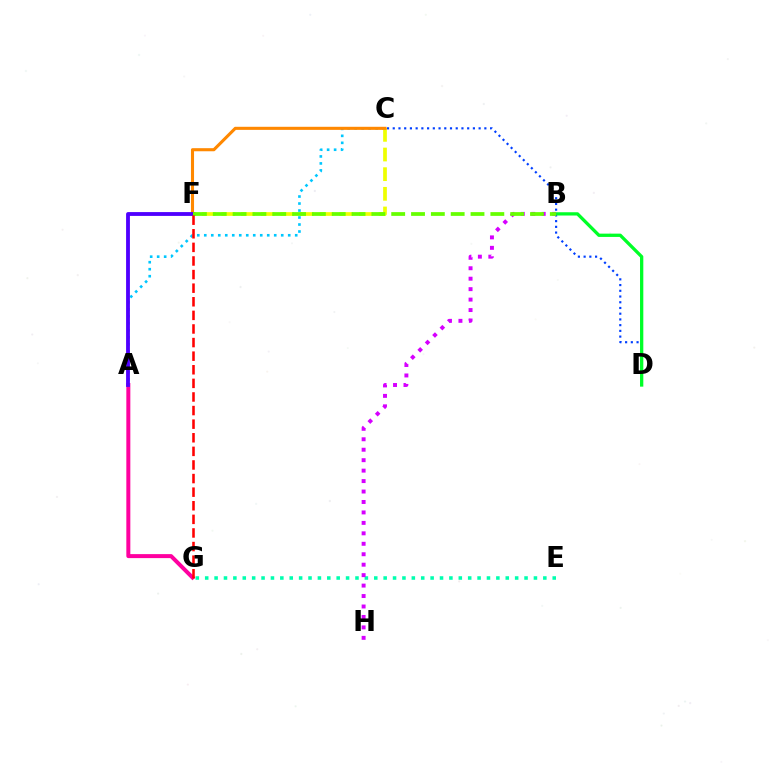{('C', 'D'): [{'color': '#003fff', 'line_style': 'dotted', 'thickness': 1.56}], ('E', 'G'): [{'color': '#00ffaf', 'line_style': 'dotted', 'thickness': 2.55}], ('B', 'D'): [{'color': '#00ff27', 'line_style': 'solid', 'thickness': 2.37}], ('A', 'C'): [{'color': '#00c7ff', 'line_style': 'dotted', 'thickness': 1.9}], ('C', 'F'): [{'color': '#eeff00', 'line_style': 'dashed', 'thickness': 2.67}, {'color': '#ff8800', 'line_style': 'solid', 'thickness': 2.22}], ('B', 'H'): [{'color': '#d600ff', 'line_style': 'dotted', 'thickness': 2.84}], ('A', 'G'): [{'color': '#ff00a0', 'line_style': 'solid', 'thickness': 2.88}], ('A', 'F'): [{'color': '#4f00ff', 'line_style': 'solid', 'thickness': 2.75}], ('B', 'F'): [{'color': '#66ff00', 'line_style': 'dashed', 'thickness': 2.69}], ('F', 'G'): [{'color': '#ff0000', 'line_style': 'dashed', 'thickness': 1.85}]}